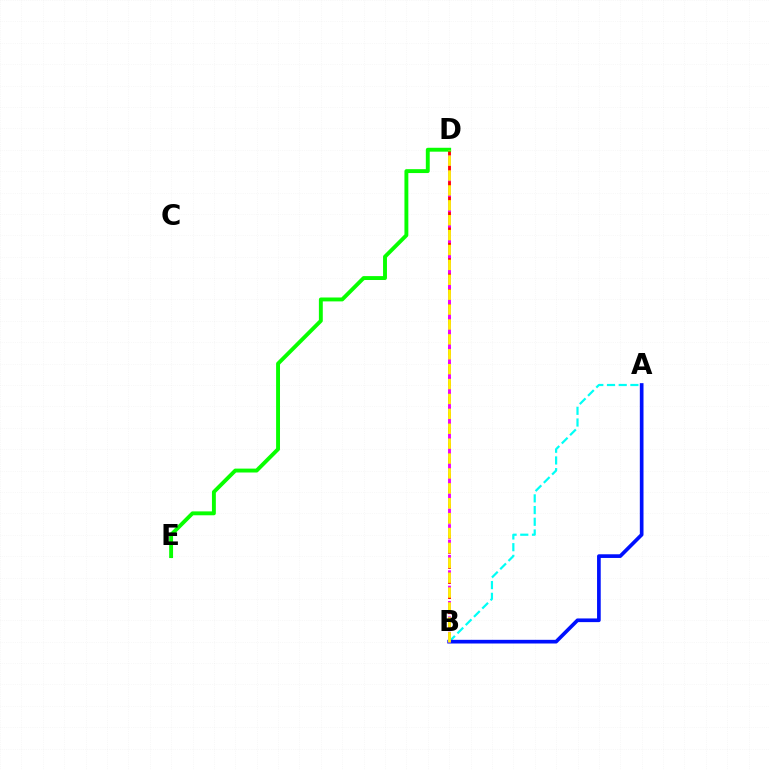{('B', 'D'): [{'color': '#ff0000', 'line_style': 'dashed', 'thickness': 2.05}, {'color': '#ee00ff', 'line_style': 'dashed', 'thickness': 2.09}, {'color': '#fcf500', 'line_style': 'dashed', 'thickness': 2.02}], ('A', 'B'): [{'color': '#00fff6', 'line_style': 'dashed', 'thickness': 1.59}, {'color': '#0010ff', 'line_style': 'solid', 'thickness': 2.65}], ('D', 'E'): [{'color': '#08ff00', 'line_style': 'solid', 'thickness': 2.81}]}